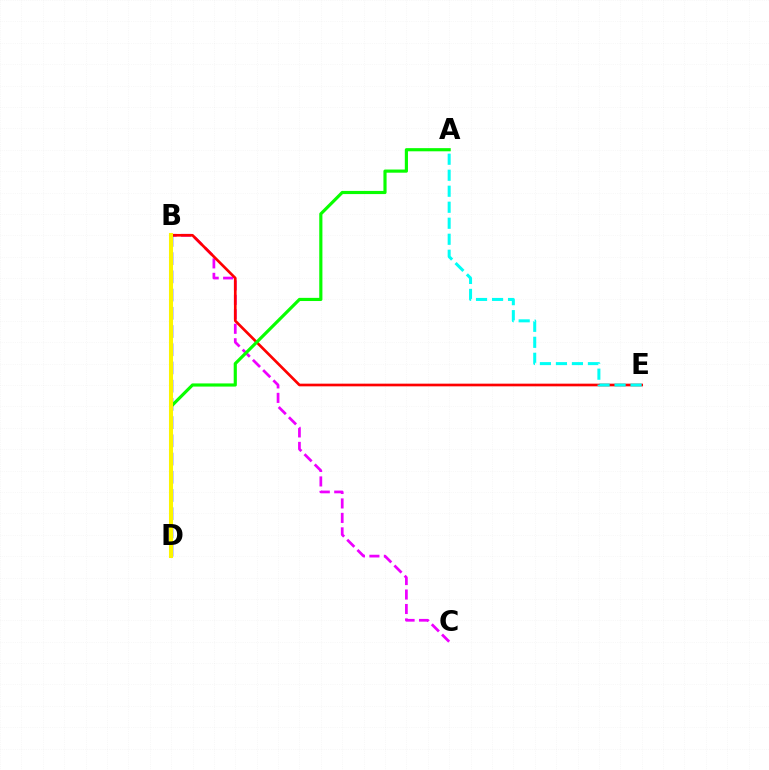{('B', 'C'): [{'color': '#ee00ff', 'line_style': 'dashed', 'thickness': 1.97}], ('B', 'E'): [{'color': '#ff0000', 'line_style': 'solid', 'thickness': 1.92}], ('A', 'E'): [{'color': '#00fff6', 'line_style': 'dashed', 'thickness': 2.17}], ('B', 'D'): [{'color': '#0010ff', 'line_style': 'dashed', 'thickness': 2.48}, {'color': '#fcf500', 'line_style': 'solid', 'thickness': 2.92}], ('A', 'D'): [{'color': '#08ff00', 'line_style': 'solid', 'thickness': 2.27}]}